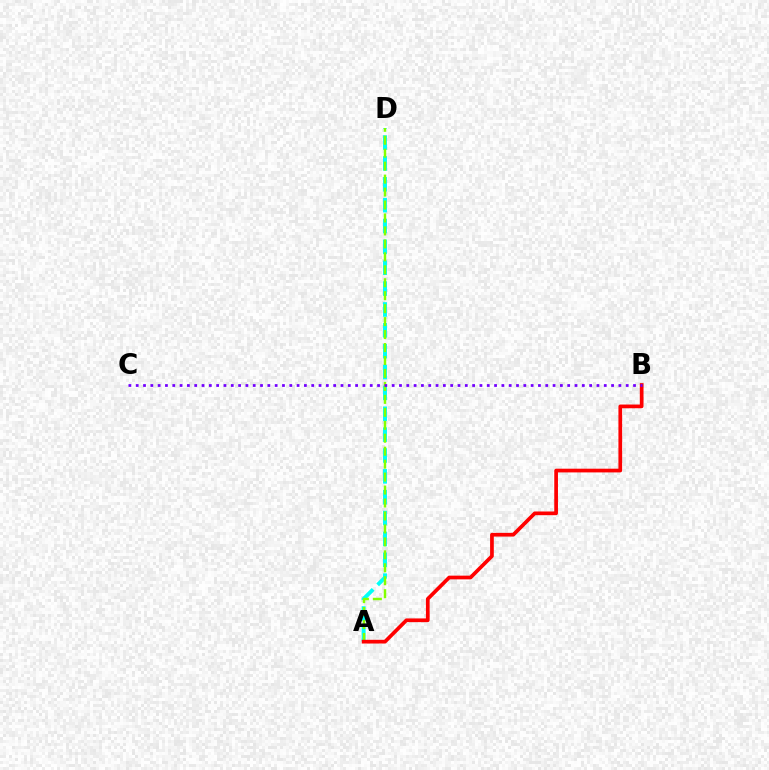{('A', 'D'): [{'color': '#00fff6', 'line_style': 'dashed', 'thickness': 2.83}, {'color': '#84ff00', 'line_style': 'dashed', 'thickness': 1.76}], ('A', 'B'): [{'color': '#ff0000', 'line_style': 'solid', 'thickness': 2.67}], ('B', 'C'): [{'color': '#7200ff', 'line_style': 'dotted', 'thickness': 1.99}]}